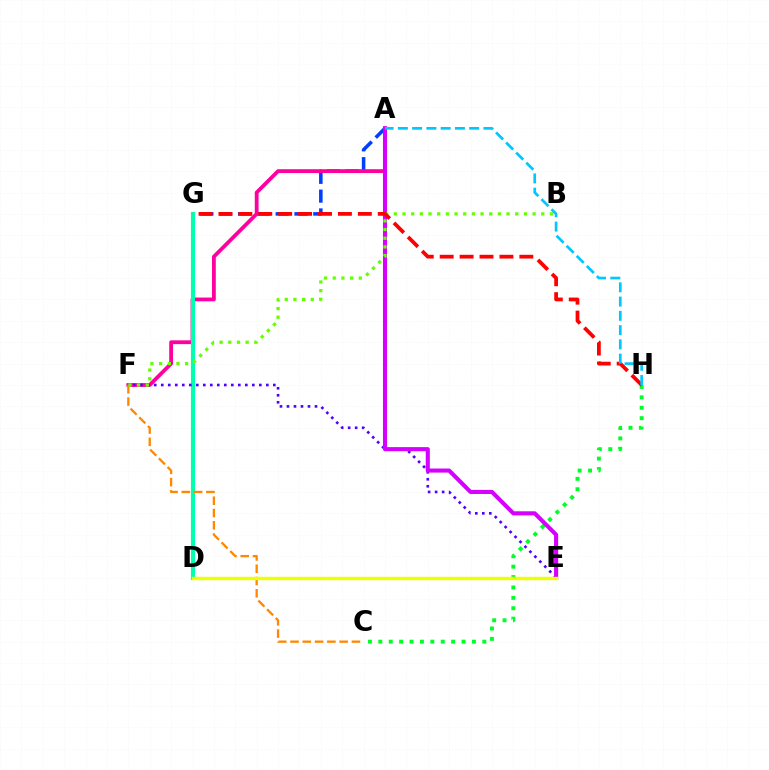{('A', 'G'): [{'color': '#003fff', 'line_style': 'dashed', 'thickness': 2.56}], ('A', 'F'): [{'color': '#ff00a0', 'line_style': 'solid', 'thickness': 2.73}], ('D', 'G'): [{'color': '#00ffaf', 'line_style': 'solid', 'thickness': 3.0}], ('E', 'F'): [{'color': '#4f00ff', 'line_style': 'dotted', 'thickness': 1.9}], ('C', 'F'): [{'color': '#ff8800', 'line_style': 'dashed', 'thickness': 1.67}], ('C', 'H'): [{'color': '#00ff27', 'line_style': 'dotted', 'thickness': 2.83}], ('A', 'E'): [{'color': '#d600ff', 'line_style': 'solid', 'thickness': 2.94}], ('B', 'F'): [{'color': '#66ff00', 'line_style': 'dotted', 'thickness': 2.36}], ('D', 'E'): [{'color': '#eeff00', 'line_style': 'solid', 'thickness': 2.46}], ('G', 'H'): [{'color': '#ff0000', 'line_style': 'dashed', 'thickness': 2.71}], ('A', 'H'): [{'color': '#00c7ff', 'line_style': 'dashed', 'thickness': 1.94}]}